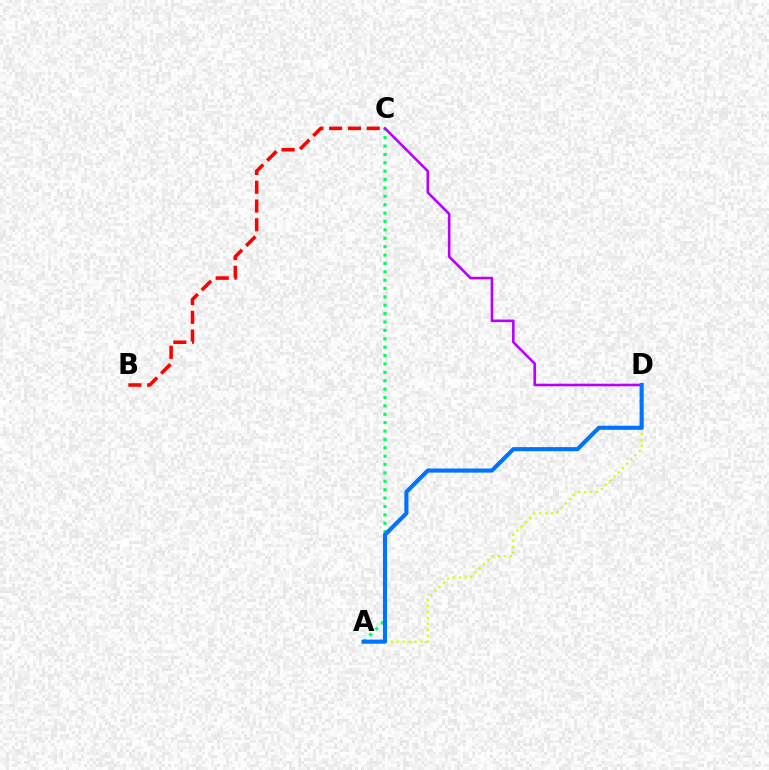{('B', 'C'): [{'color': '#ff0000', 'line_style': 'dashed', 'thickness': 2.55}], ('A', 'C'): [{'color': '#00ff5c', 'line_style': 'dotted', 'thickness': 2.28}], ('C', 'D'): [{'color': '#b900ff', 'line_style': 'solid', 'thickness': 1.86}], ('A', 'D'): [{'color': '#d1ff00', 'line_style': 'dotted', 'thickness': 1.62}, {'color': '#0074ff', 'line_style': 'solid', 'thickness': 2.96}]}